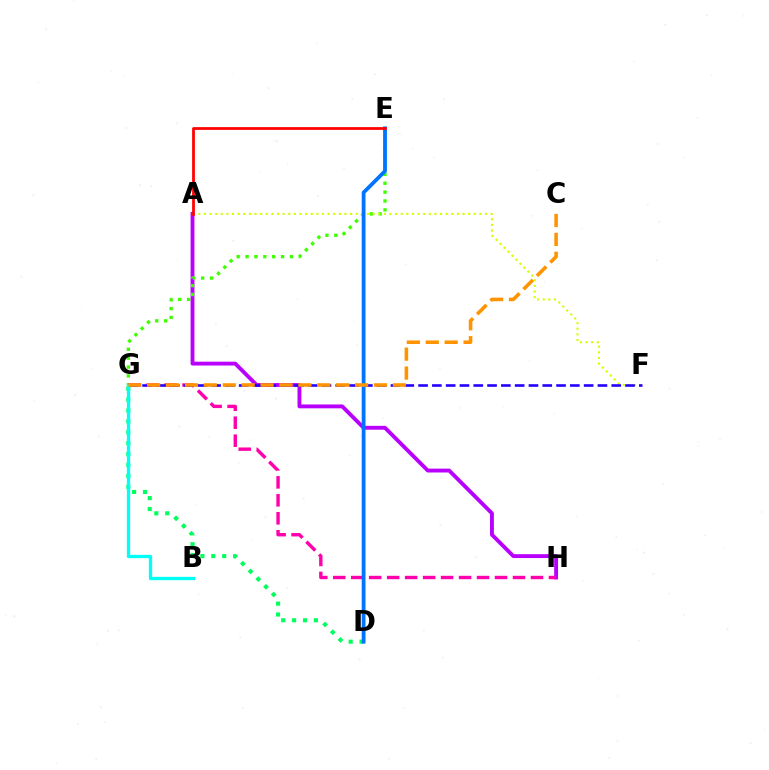{('A', 'H'): [{'color': '#b900ff', 'line_style': 'solid', 'thickness': 2.78}], ('D', 'G'): [{'color': '#00ff5c', 'line_style': 'dotted', 'thickness': 2.96}], ('E', 'G'): [{'color': '#3dff00', 'line_style': 'dotted', 'thickness': 2.41}], ('A', 'F'): [{'color': '#d1ff00', 'line_style': 'dotted', 'thickness': 1.53}], ('G', 'H'): [{'color': '#ff00ac', 'line_style': 'dashed', 'thickness': 2.44}], ('F', 'G'): [{'color': '#2500ff', 'line_style': 'dashed', 'thickness': 1.87}], ('D', 'E'): [{'color': '#0074ff', 'line_style': 'solid', 'thickness': 2.73}], ('A', 'E'): [{'color': '#ff0000', 'line_style': 'solid', 'thickness': 1.99}], ('B', 'G'): [{'color': '#00fff6', 'line_style': 'solid', 'thickness': 2.38}], ('C', 'G'): [{'color': '#ff9400', 'line_style': 'dashed', 'thickness': 2.57}]}